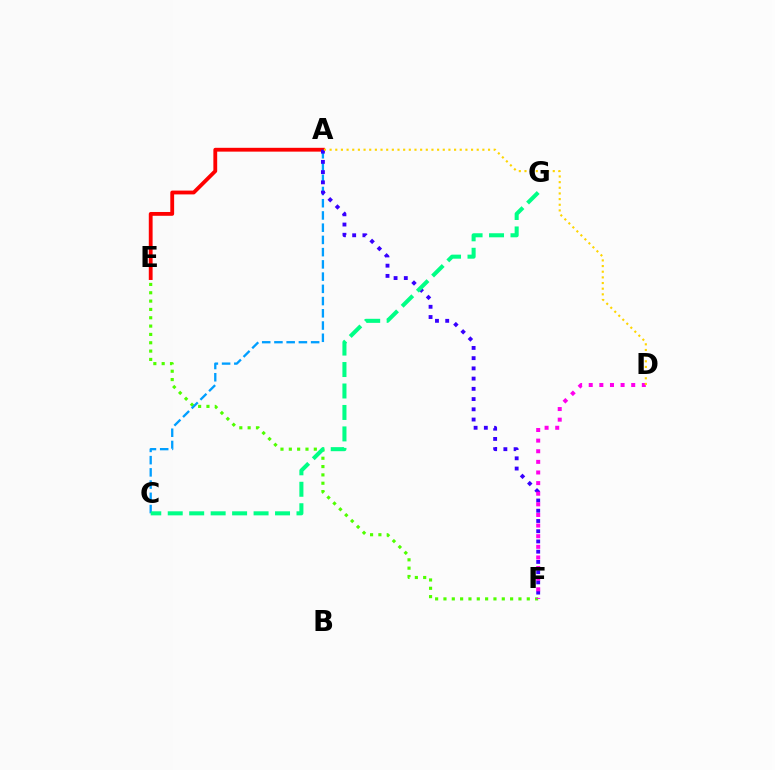{('E', 'F'): [{'color': '#4fff00', 'line_style': 'dotted', 'thickness': 2.26}], ('A', 'C'): [{'color': '#009eff', 'line_style': 'dashed', 'thickness': 1.66}], ('A', 'E'): [{'color': '#ff0000', 'line_style': 'solid', 'thickness': 2.75}], ('A', 'F'): [{'color': '#3700ff', 'line_style': 'dotted', 'thickness': 2.78}], ('D', 'F'): [{'color': '#ff00ed', 'line_style': 'dotted', 'thickness': 2.89}], ('C', 'G'): [{'color': '#00ff86', 'line_style': 'dashed', 'thickness': 2.92}], ('A', 'D'): [{'color': '#ffd500', 'line_style': 'dotted', 'thickness': 1.54}]}